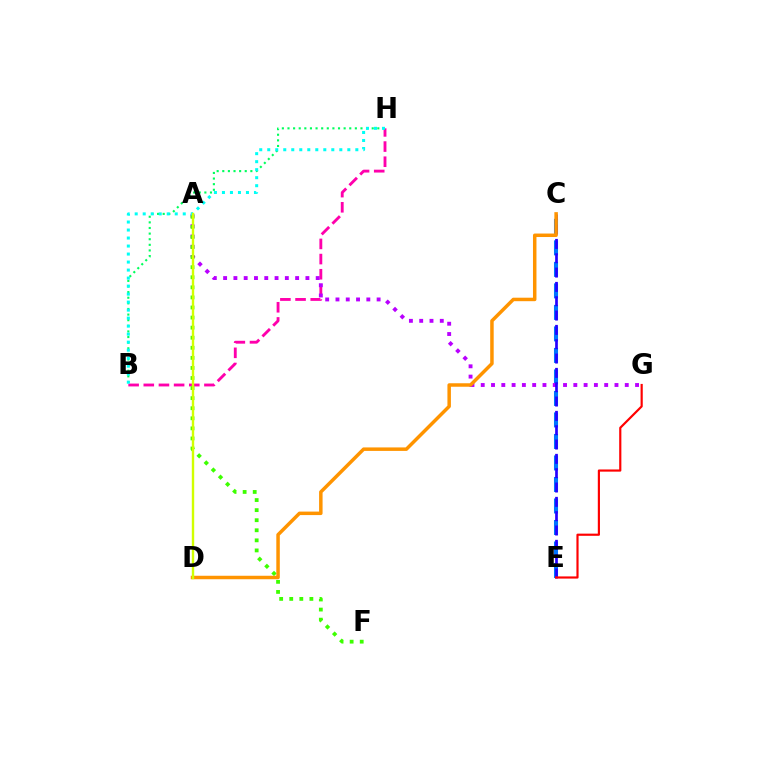{('B', 'H'): [{'color': '#ff00ac', 'line_style': 'dashed', 'thickness': 2.06}, {'color': '#00ff5c', 'line_style': 'dotted', 'thickness': 1.53}, {'color': '#00fff6', 'line_style': 'dotted', 'thickness': 2.18}], ('C', 'E'): [{'color': '#0074ff', 'line_style': 'dashed', 'thickness': 2.92}, {'color': '#2500ff', 'line_style': 'dashed', 'thickness': 1.95}], ('A', 'G'): [{'color': '#b900ff', 'line_style': 'dotted', 'thickness': 2.8}], ('A', 'F'): [{'color': '#3dff00', 'line_style': 'dotted', 'thickness': 2.74}], ('E', 'G'): [{'color': '#ff0000', 'line_style': 'solid', 'thickness': 1.56}], ('C', 'D'): [{'color': '#ff9400', 'line_style': 'solid', 'thickness': 2.51}], ('A', 'D'): [{'color': '#d1ff00', 'line_style': 'solid', 'thickness': 1.73}]}